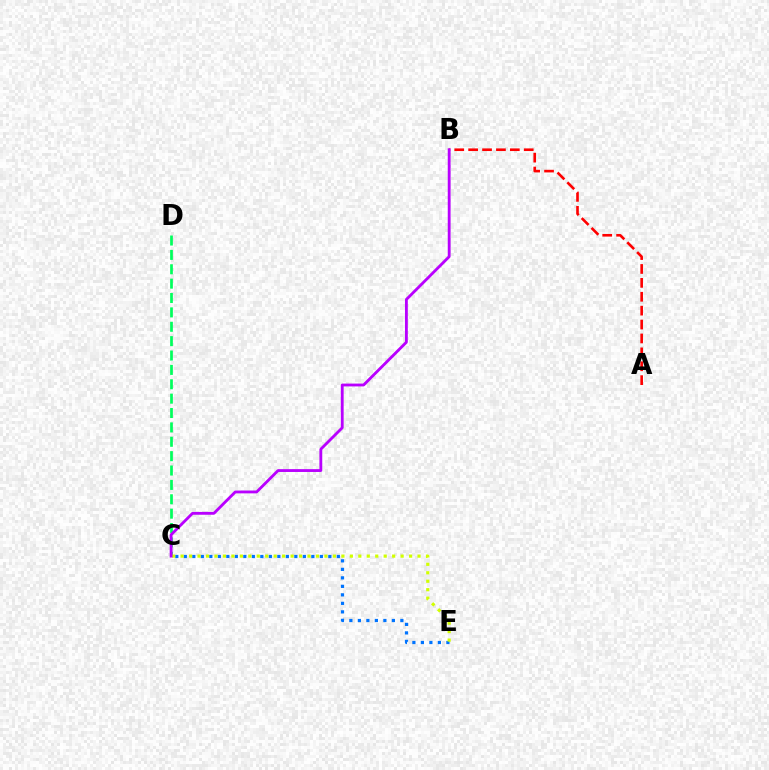{('C', 'D'): [{'color': '#00ff5c', 'line_style': 'dashed', 'thickness': 1.95}], ('C', 'E'): [{'color': '#0074ff', 'line_style': 'dotted', 'thickness': 2.31}, {'color': '#d1ff00', 'line_style': 'dotted', 'thickness': 2.3}], ('A', 'B'): [{'color': '#ff0000', 'line_style': 'dashed', 'thickness': 1.89}], ('B', 'C'): [{'color': '#b900ff', 'line_style': 'solid', 'thickness': 2.04}]}